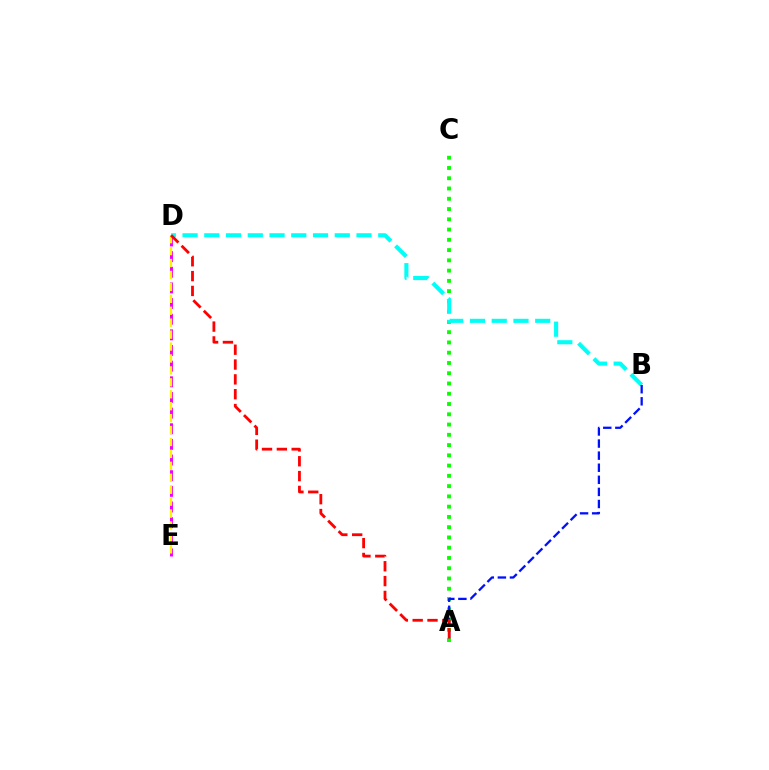{('D', 'E'): [{'color': '#ee00ff', 'line_style': 'dashed', 'thickness': 2.13}, {'color': '#fcf500', 'line_style': 'dashed', 'thickness': 1.62}], ('A', 'C'): [{'color': '#08ff00', 'line_style': 'dotted', 'thickness': 2.79}], ('B', 'D'): [{'color': '#00fff6', 'line_style': 'dashed', 'thickness': 2.95}], ('A', 'B'): [{'color': '#0010ff', 'line_style': 'dashed', 'thickness': 1.64}], ('A', 'D'): [{'color': '#ff0000', 'line_style': 'dashed', 'thickness': 2.02}]}